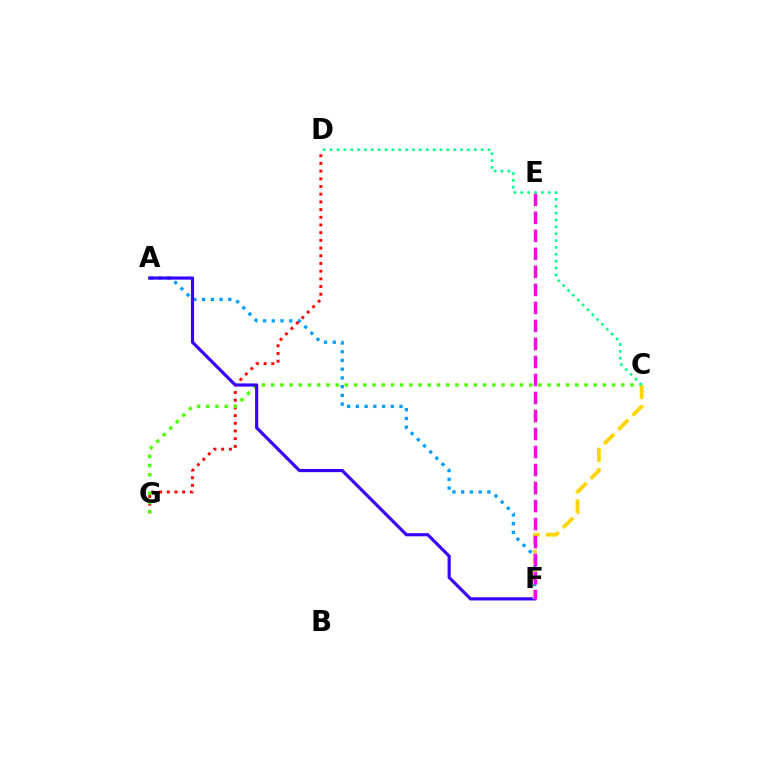{('A', 'F'): [{'color': '#009eff', 'line_style': 'dotted', 'thickness': 2.37}, {'color': '#3700ff', 'line_style': 'solid', 'thickness': 2.28}], ('D', 'G'): [{'color': '#ff0000', 'line_style': 'dotted', 'thickness': 2.09}], ('C', 'G'): [{'color': '#4fff00', 'line_style': 'dotted', 'thickness': 2.5}], ('C', 'F'): [{'color': '#ffd500', 'line_style': 'dashed', 'thickness': 2.74}], ('E', 'F'): [{'color': '#ff00ed', 'line_style': 'dashed', 'thickness': 2.45}], ('C', 'D'): [{'color': '#00ff86', 'line_style': 'dotted', 'thickness': 1.87}]}